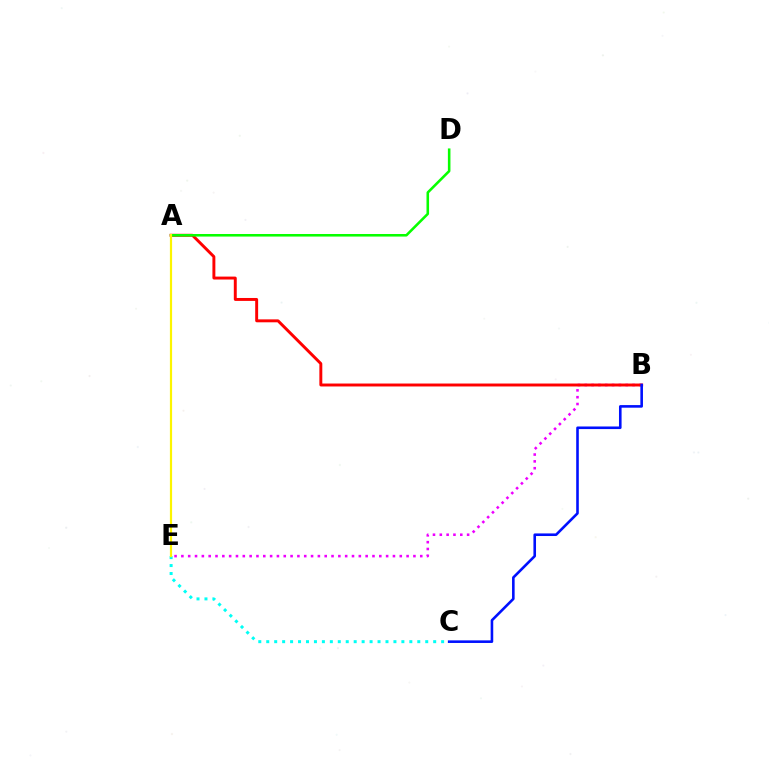{('B', 'E'): [{'color': '#ee00ff', 'line_style': 'dotted', 'thickness': 1.85}], ('A', 'B'): [{'color': '#ff0000', 'line_style': 'solid', 'thickness': 2.11}], ('A', 'D'): [{'color': '#08ff00', 'line_style': 'solid', 'thickness': 1.85}], ('B', 'C'): [{'color': '#0010ff', 'line_style': 'solid', 'thickness': 1.87}], ('C', 'E'): [{'color': '#00fff6', 'line_style': 'dotted', 'thickness': 2.16}], ('A', 'E'): [{'color': '#fcf500', 'line_style': 'solid', 'thickness': 1.58}]}